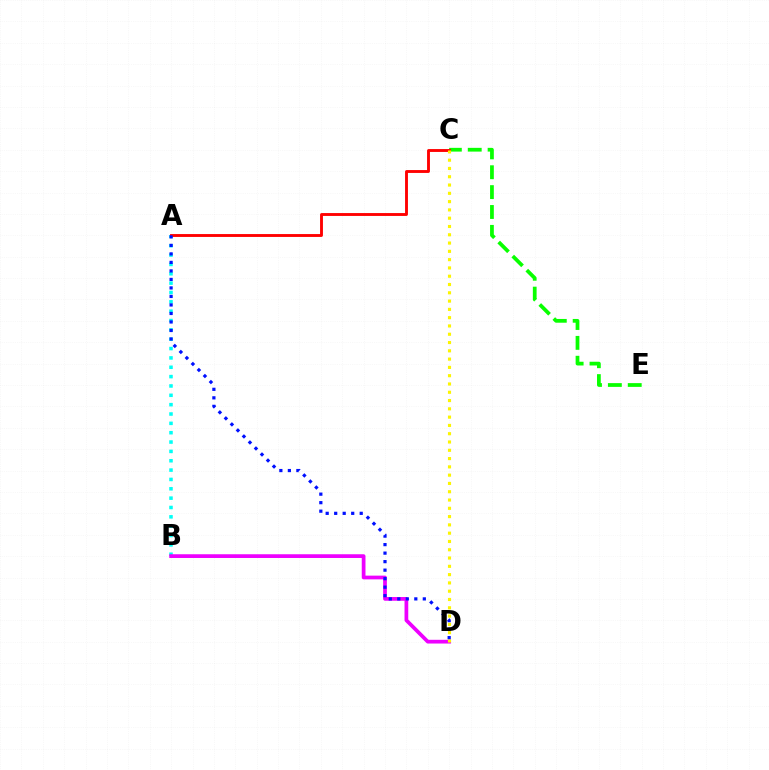{('A', 'B'): [{'color': '#00fff6', 'line_style': 'dotted', 'thickness': 2.54}], ('C', 'E'): [{'color': '#08ff00', 'line_style': 'dashed', 'thickness': 2.7}], ('B', 'D'): [{'color': '#ee00ff', 'line_style': 'solid', 'thickness': 2.69}], ('A', 'C'): [{'color': '#ff0000', 'line_style': 'solid', 'thickness': 2.07}], ('C', 'D'): [{'color': '#fcf500', 'line_style': 'dotted', 'thickness': 2.25}], ('A', 'D'): [{'color': '#0010ff', 'line_style': 'dotted', 'thickness': 2.31}]}